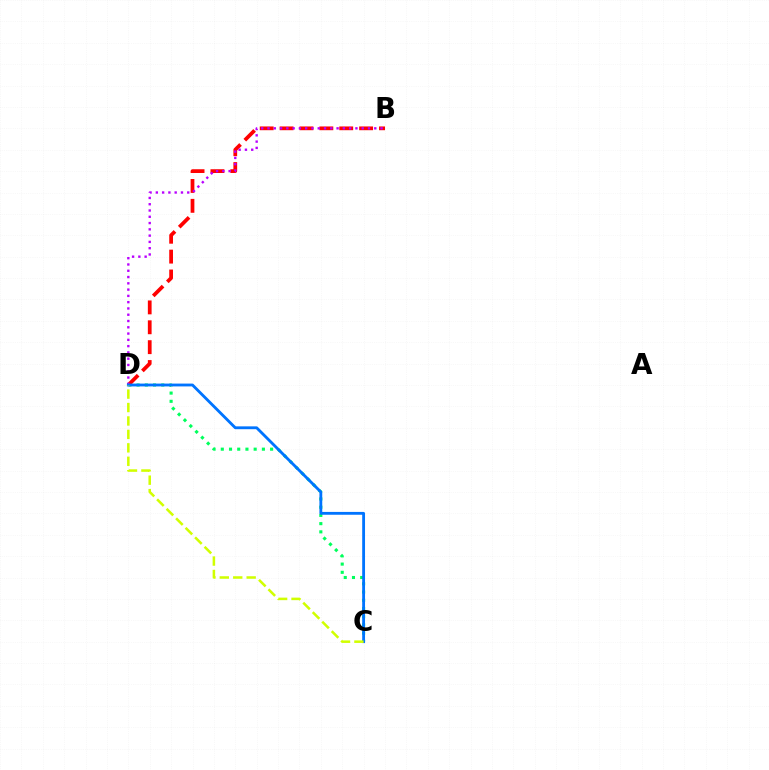{('C', 'D'): [{'color': '#00ff5c', 'line_style': 'dotted', 'thickness': 2.23}, {'color': '#0074ff', 'line_style': 'solid', 'thickness': 2.04}, {'color': '#d1ff00', 'line_style': 'dashed', 'thickness': 1.82}], ('B', 'D'): [{'color': '#ff0000', 'line_style': 'dashed', 'thickness': 2.7}, {'color': '#b900ff', 'line_style': 'dotted', 'thickness': 1.71}]}